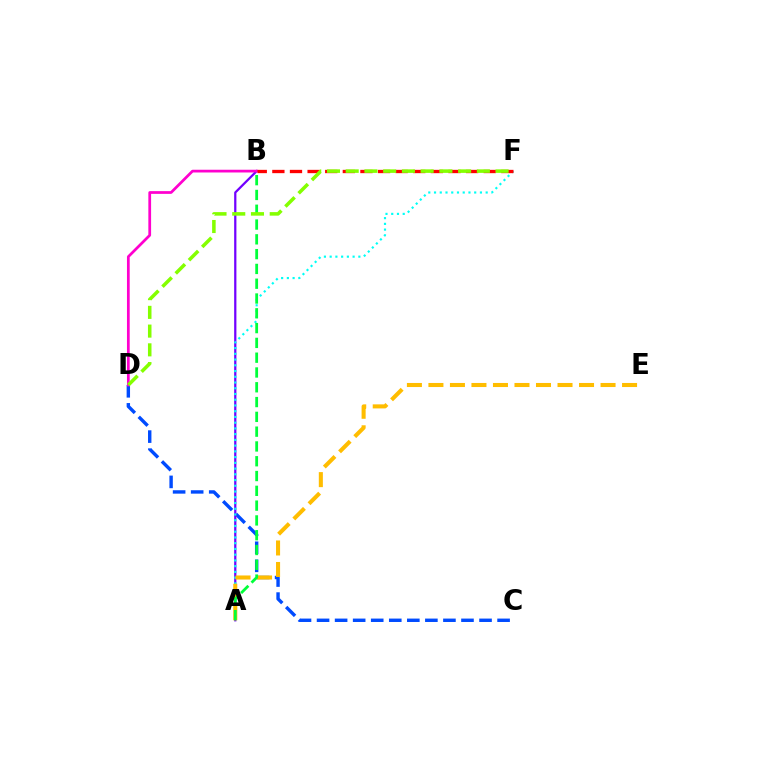{('C', 'D'): [{'color': '#004bff', 'line_style': 'dashed', 'thickness': 2.45}], ('A', 'B'): [{'color': '#7200ff', 'line_style': 'solid', 'thickness': 1.62}, {'color': '#00ff39', 'line_style': 'dashed', 'thickness': 2.01}], ('A', 'F'): [{'color': '#00fff6', 'line_style': 'dotted', 'thickness': 1.56}], ('A', 'E'): [{'color': '#ffbd00', 'line_style': 'dashed', 'thickness': 2.92}], ('B', 'D'): [{'color': '#ff00cf', 'line_style': 'solid', 'thickness': 1.97}], ('B', 'F'): [{'color': '#ff0000', 'line_style': 'dashed', 'thickness': 2.39}], ('D', 'F'): [{'color': '#84ff00', 'line_style': 'dashed', 'thickness': 2.55}]}